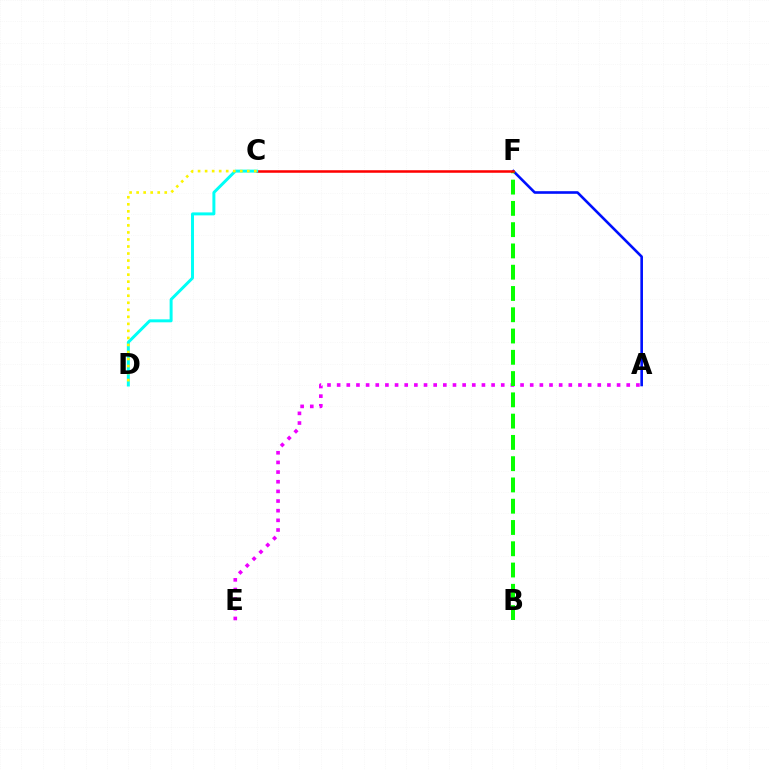{('A', 'F'): [{'color': '#0010ff', 'line_style': 'solid', 'thickness': 1.88}], ('A', 'E'): [{'color': '#ee00ff', 'line_style': 'dotted', 'thickness': 2.62}], ('B', 'F'): [{'color': '#08ff00', 'line_style': 'dashed', 'thickness': 2.89}], ('C', 'F'): [{'color': '#ff0000', 'line_style': 'solid', 'thickness': 1.82}], ('C', 'D'): [{'color': '#00fff6', 'line_style': 'solid', 'thickness': 2.14}, {'color': '#fcf500', 'line_style': 'dotted', 'thickness': 1.91}]}